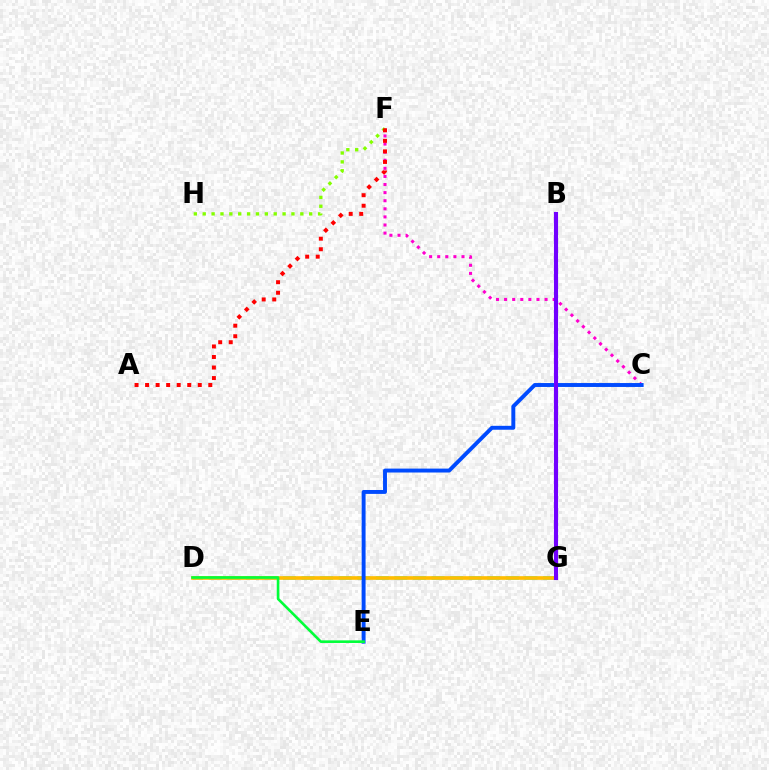{('C', 'F'): [{'color': '#ff00cf', 'line_style': 'dotted', 'thickness': 2.2}], ('F', 'H'): [{'color': '#84ff00', 'line_style': 'dotted', 'thickness': 2.41}], ('D', 'G'): [{'color': '#00fff6', 'line_style': 'dashed', 'thickness': 2.52}, {'color': '#ffbd00', 'line_style': 'solid', 'thickness': 2.63}], ('C', 'E'): [{'color': '#004bff', 'line_style': 'solid', 'thickness': 2.82}], ('A', 'F'): [{'color': '#ff0000', 'line_style': 'dotted', 'thickness': 2.86}], ('B', 'G'): [{'color': '#7200ff', 'line_style': 'solid', 'thickness': 2.96}], ('D', 'E'): [{'color': '#00ff39', 'line_style': 'solid', 'thickness': 1.89}]}